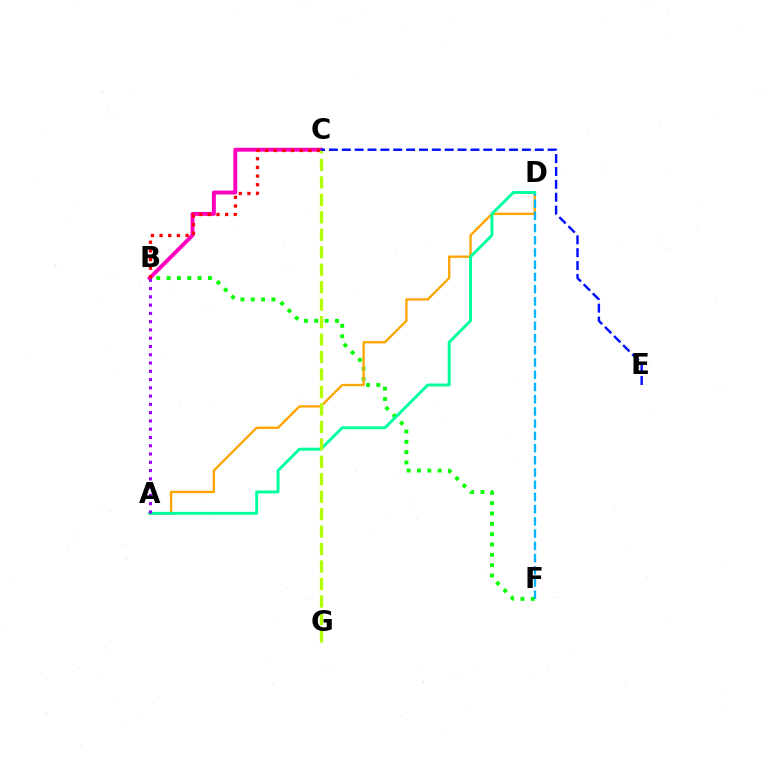{('B', 'F'): [{'color': '#08ff00', 'line_style': 'dotted', 'thickness': 2.81}], ('A', 'D'): [{'color': '#ffa500', 'line_style': 'solid', 'thickness': 1.69}, {'color': '#00ff9d', 'line_style': 'solid', 'thickness': 2.11}], ('D', 'F'): [{'color': '#00b5ff', 'line_style': 'dashed', 'thickness': 1.66}], ('B', 'C'): [{'color': '#ff00bd', 'line_style': 'solid', 'thickness': 2.81}, {'color': '#ff0000', 'line_style': 'dotted', 'thickness': 2.35}], ('A', 'B'): [{'color': '#9b00ff', 'line_style': 'dotted', 'thickness': 2.25}], ('C', 'G'): [{'color': '#b3ff00', 'line_style': 'dashed', 'thickness': 2.37}], ('C', 'E'): [{'color': '#0010ff', 'line_style': 'dashed', 'thickness': 1.75}]}